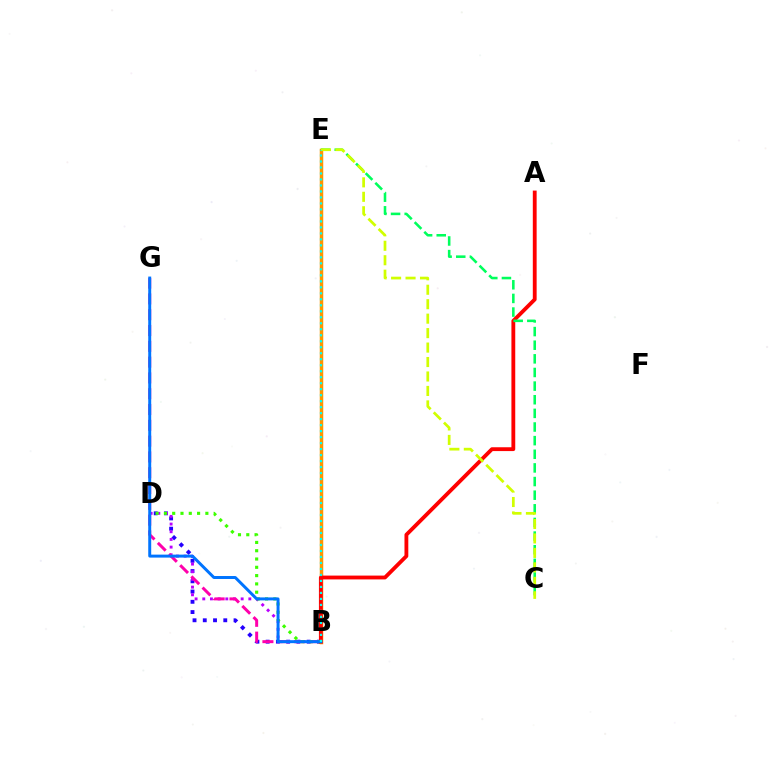{('B', 'D'): [{'color': '#2500ff', 'line_style': 'dotted', 'thickness': 2.78}, {'color': '#b900ff', 'line_style': 'dotted', 'thickness': 2.09}, {'color': '#3dff00', 'line_style': 'dotted', 'thickness': 2.25}], ('B', 'G'): [{'color': '#ff00ac', 'line_style': 'dashed', 'thickness': 2.15}, {'color': '#0074ff', 'line_style': 'solid', 'thickness': 2.14}], ('B', 'E'): [{'color': '#ff9400', 'line_style': 'solid', 'thickness': 2.51}, {'color': '#00fff6', 'line_style': 'dotted', 'thickness': 1.63}], ('A', 'B'): [{'color': '#ff0000', 'line_style': 'solid', 'thickness': 2.76}], ('C', 'E'): [{'color': '#00ff5c', 'line_style': 'dashed', 'thickness': 1.85}, {'color': '#d1ff00', 'line_style': 'dashed', 'thickness': 1.96}]}